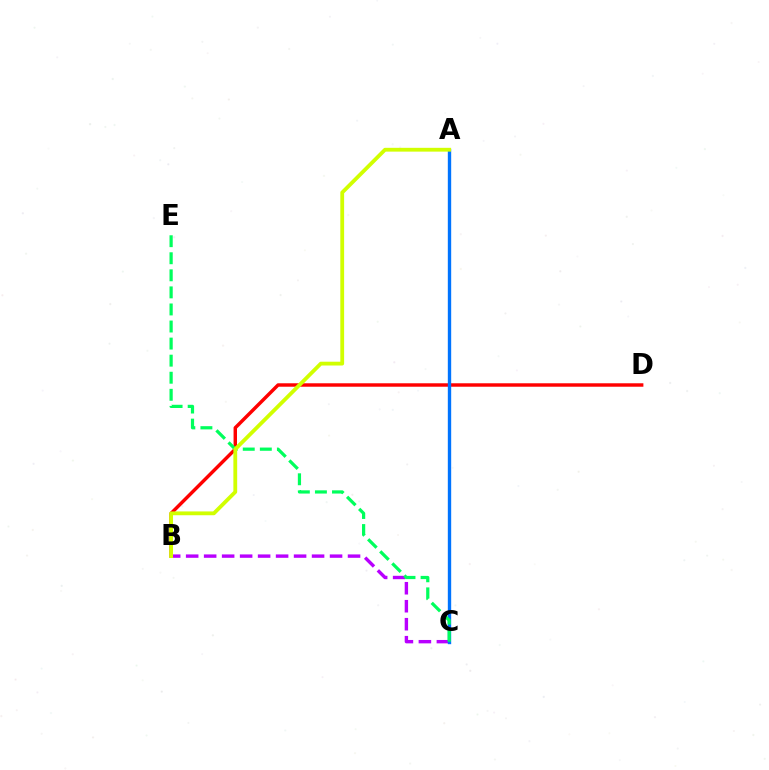{('B', 'D'): [{'color': '#ff0000', 'line_style': 'solid', 'thickness': 2.48}], ('B', 'C'): [{'color': '#b900ff', 'line_style': 'dashed', 'thickness': 2.44}], ('A', 'C'): [{'color': '#0074ff', 'line_style': 'solid', 'thickness': 2.43}], ('C', 'E'): [{'color': '#00ff5c', 'line_style': 'dashed', 'thickness': 2.32}], ('A', 'B'): [{'color': '#d1ff00', 'line_style': 'solid', 'thickness': 2.74}]}